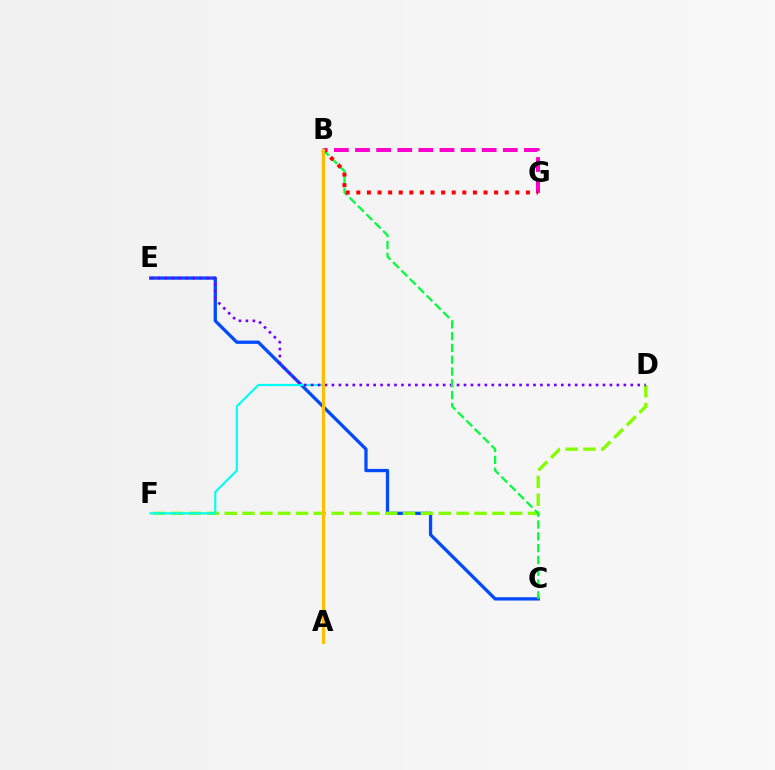{('C', 'E'): [{'color': '#004bff', 'line_style': 'solid', 'thickness': 2.36}], ('B', 'G'): [{'color': '#ff00cf', 'line_style': 'dashed', 'thickness': 2.87}, {'color': '#ff0000', 'line_style': 'dotted', 'thickness': 2.88}], ('D', 'F'): [{'color': '#84ff00', 'line_style': 'dashed', 'thickness': 2.42}], ('B', 'F'): [{'color': '#00fff6', 'line_style': 'solid', 'thickness': 1.56}], ('D', 'E'): [{'color': '#7200ff', 'line_style': 'dotted', 'thickness': 1.89}], ('B', 'C'): [{'color': '#00ff39', 'line_style': 'dashed', 'thickness': 1.6}], ('A', 'B'): [{'color': '#ffbd00', 'line_style': 'solid', 'thickness': 2.21}]}